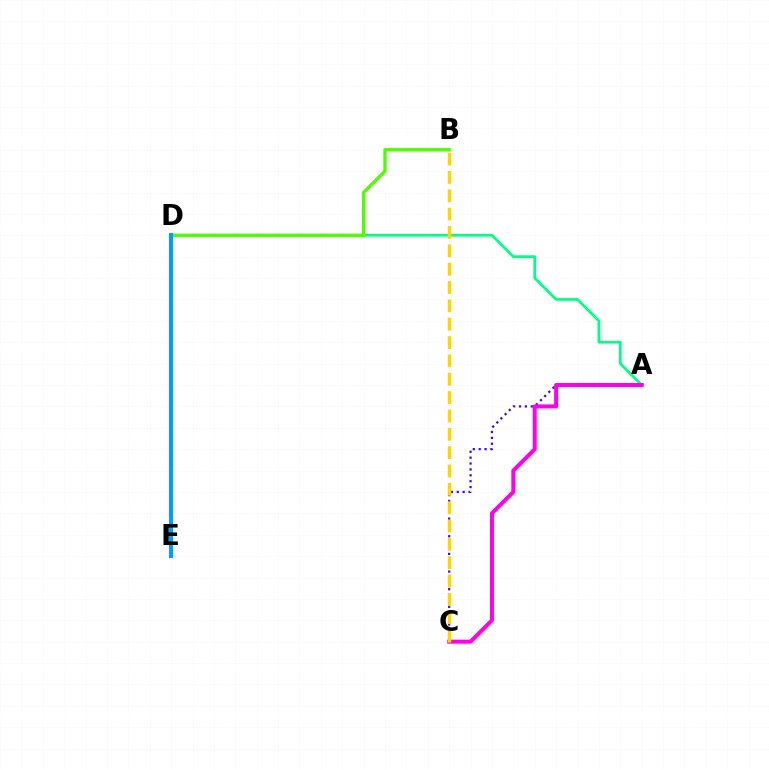{('D', 'E'): [{'color': '#ff0000', 'line_style': 'dotted', 'thickness': 1.75}, {'color': '#009eff', 'line_style': 'solid', 'thickness': 2.91}], ('A', 'C'): [{'color': '#3700ff', 'line_style': 'dotted', 'thickness': 1.6}, {'color': '#ff00ed', 'line_style': 'solid', 'thickness': 2.87}], ('A', 'D'): [{'color': '#00ff86', 'line_style': 'solid', 'thickness': 1.97}], ('B', 'D'): [{'color': '#4fff00', 'line_style': 'solid', 'thickness': 2.4}], ('B', 'C'): [{'color': '#ffd500', 'line_style': 'dashed', 'thickness': 2.49}]}